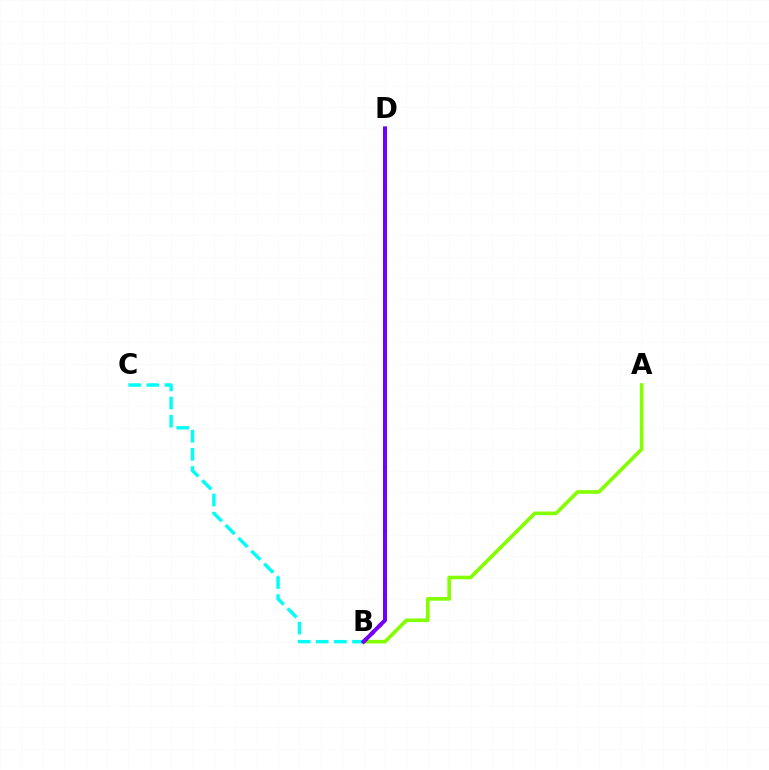{('A', 'B'): [{'color': '#84ff00', 'line_style': 'solid', 'thickness': 2.62}], ('B', 'D'): [{'color': '#ff0000', 'line_style': 'dotted', 'thickness': 2.88}, {'color': '#7200ff', 'line_style': 'solid', 'thickness': 2.87}], ('B', 'C'): [{'color': '#00fff6', 'line_style': 'dashed', 'thickness': 2.47}]}